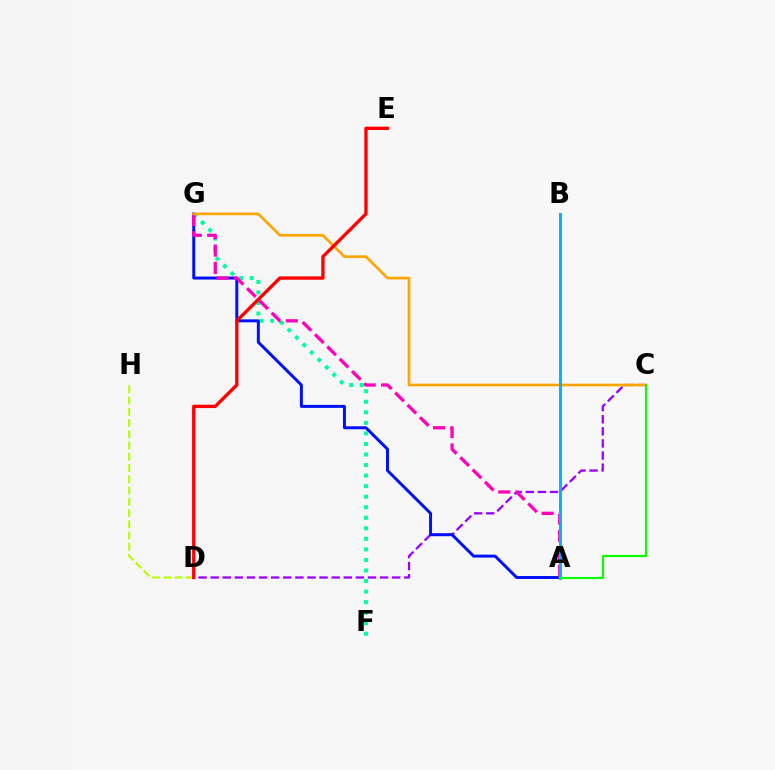{('F', 'G'): [{'color': '#00ff9d', 'line_style': 'dotted', 'thickness': 2.87}], ('C', 'D'): [{'color': '#9b00ff', 'line_style': 'dashed', 'thickness': 1.64}], ('A', 'G'): [{'color': '#0010ff', 'line_style': 'solid', 'thickness': 2.14}, {'color': '#ff00bd', 'line_style': 'dashed', 'thickness': 2.36}], ('D', 'H'): [{'color': '#b3ff00', 'line_style': 'dashed', 'thickness': 1.53}], ('C', 'G'): [{'color': '#ffa500', 'line_style': 'solid', 'thickness': 1.92}], ('D', 'E'): [{'color': '#ff0000', 'line_style': 'solid', 'thickness': 2.4}], ('A', 'B'): [{'color': '#00b5ff', 'line_style': 'solid', 'thickness': 2.17}], ('A', 'C'): [{'color': '#08ff00', 'line_style': 'solid', 'thickness': 1.53}]}